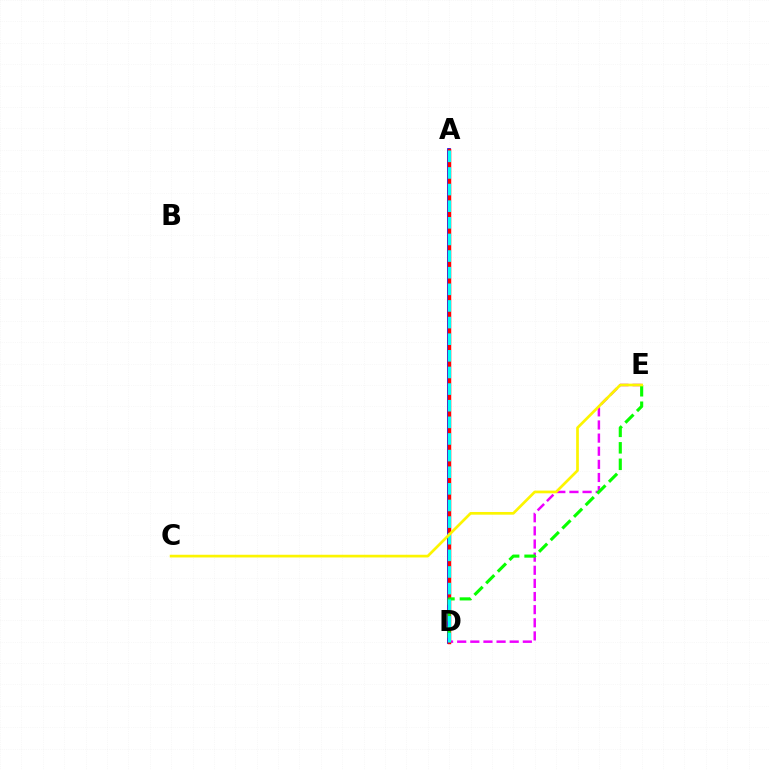{('D', 'E'): [{'color': '#ee00ff', 'line_style': 'dashed', 'thickness': 1.78}, {'color': '#08ff00', 'line_style': 'dashed', 'thickness': 2.24}], ('A', 'D'): [{'color': '#0010ff', 'line_style': 'solid', 'thickness': 2.69}, {'color': '#ff0000', 'line_style': 'solid', 'thickness': 2.5}, {'color': '#00fff6', 'line_style': 'dashed', 'thickness': 2.26}], ('C', 'E'): [{'color': '#fcf500', 'line_style': 'solid', 'thickness': 1.95}]}